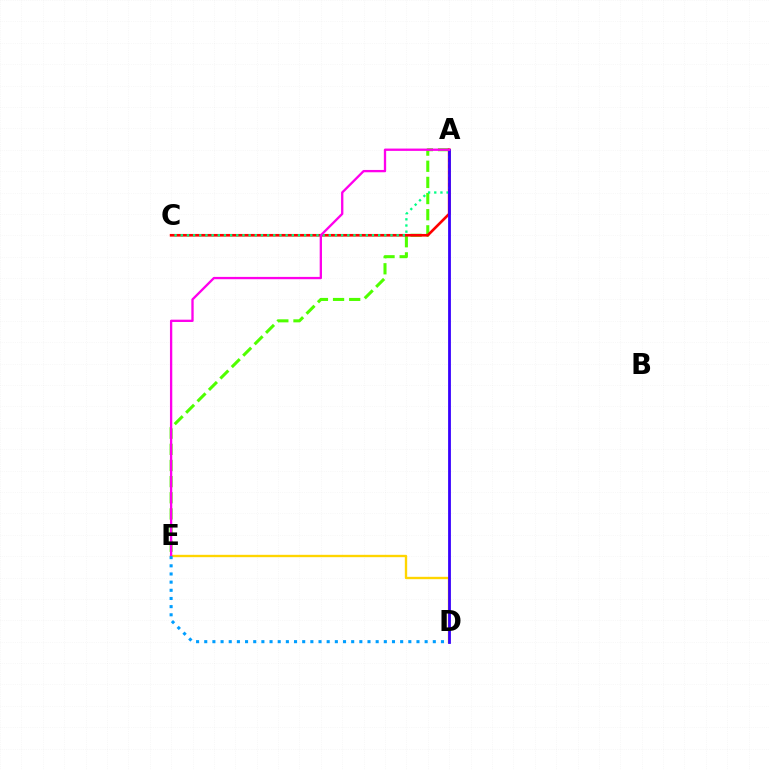{('A', 'E'): [{'color': '#4fff00', 'line_style': 'dashed', 'thickness': 2.19}, {'color': '#ff00ed', 'line_style': 'solid', 'thickness': 1.67}], ('A', 'C'): [{'color': '#ff0000', 'line_style': 'solid', 'thickness': 1.91}, {'color': '#00ff86', 'line_style': 'dotted', 'thickness': 1.68}], ('D', 'E'): [{'color': '#ffd500', 'line_style': 'solid', 'thickness': 1.7}, {'color': '#009eff', 'line_style': 'dotted', 'thickness': 2.22}], ('A', 'D'): [{'color': '#3700ff', 'line_style': 'solid', 'thickness': 2.01}]}